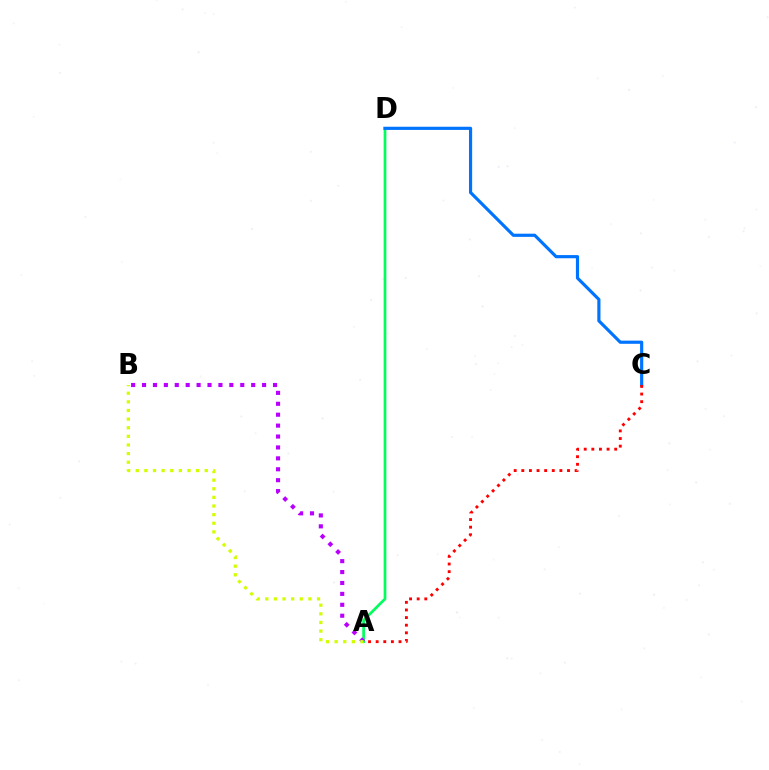{('A', 'D'): [{'color': '#00ff5c', 'line_style': 'solid', 'thickness': 1.95}], ('A', 'B'): [{'color': '#b900ff', 'line_style': 'dotted', 'thickness': 2.97}, {'color': '#d1ff00', 'line_style': 'dotted', 'thickness': 2.34}], ('C', 'D'): [{'color': '#0074ff', 'line_style': 'solid', 'thickness': 2.28}], ('A', 'C'): [{'color': '#ff0000', 'line_style': 'dotted', 'thickness': 2.07}]}